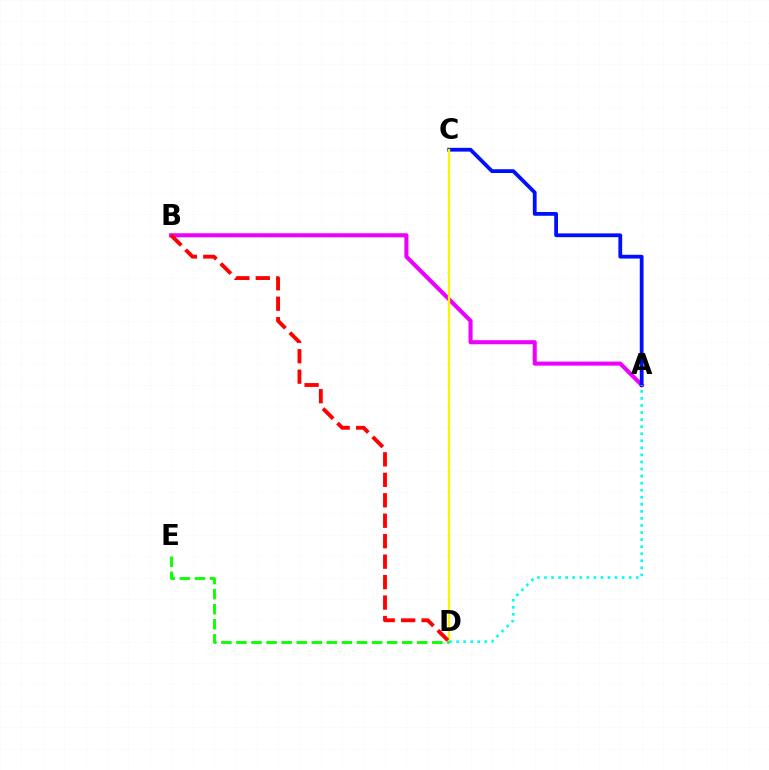{('A', 'B'): [{'color': '#ee00ff', 'line_style': 'solid', 'thickness': 2.93}], ('A', 'C'): [{'color': '#0010ff', 'line_style': 'solid', 'thickness': 2.73}], ('C', 'D'): [{'color': '#fcf500', 'line_style': 'solid', 'thickness': 1.64}], ('D', 'E'): [{'color': '#08ff00', 'line_style': 'dashed', 'thickness': 2.05}], ('A', 'D'): [{'color': '#00fff6', 'line_style': 'dotted', 'thickness': 1.92}], ('B', 'D'): [{'color': '#ff0000', 'line_style': 'dashed', 'thickness': 2.78}]}